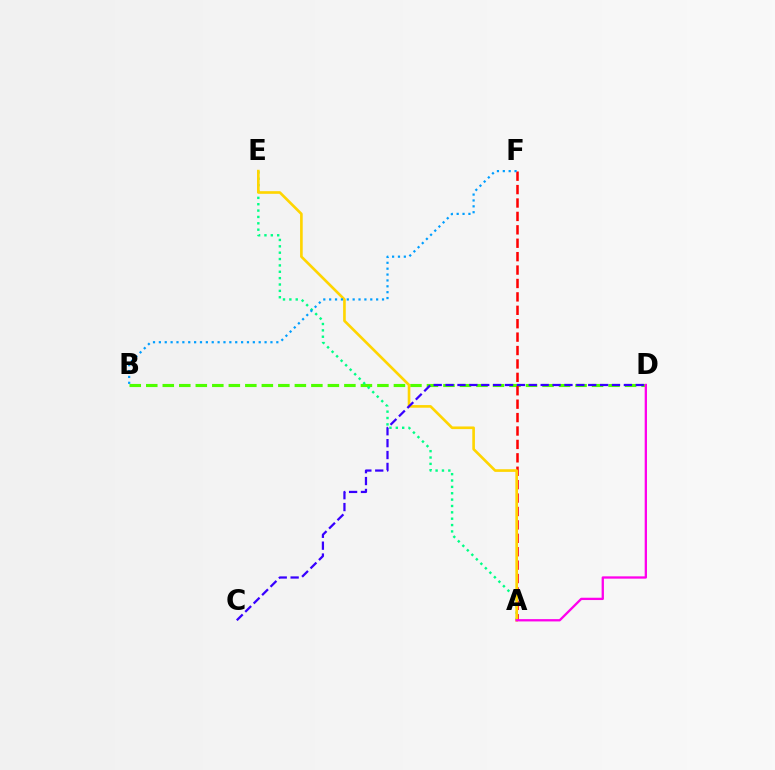{('B', 'D'): [{'color': '#4fff00', 'line_style': 'dashed', 'thickness': 2.24}], ('A', 'E'): [{'color': '#00ff86', 'line_style': 'dotted', 'thickness': 1.73}, {'color': '#ffd500', 'line_style': 'solid', 'thickness': 1.9}], ('A', 'F'): [{'color': '#ff0000', 'line_style': 'dashed', 'thickness': 1.82}], ('C', 'D'): [{'color': '#3700ff', 'line_style': 'dashed', 'thickness': 1.61}], ('A', 'D'): [{'color': '#ff00ed', 'line_style': 'solid', 'thickness': 1.66}], ('B', 'F'): [{'color': '#009eff', 'line_style': 'dotted', 'thickness': 1.6}]}